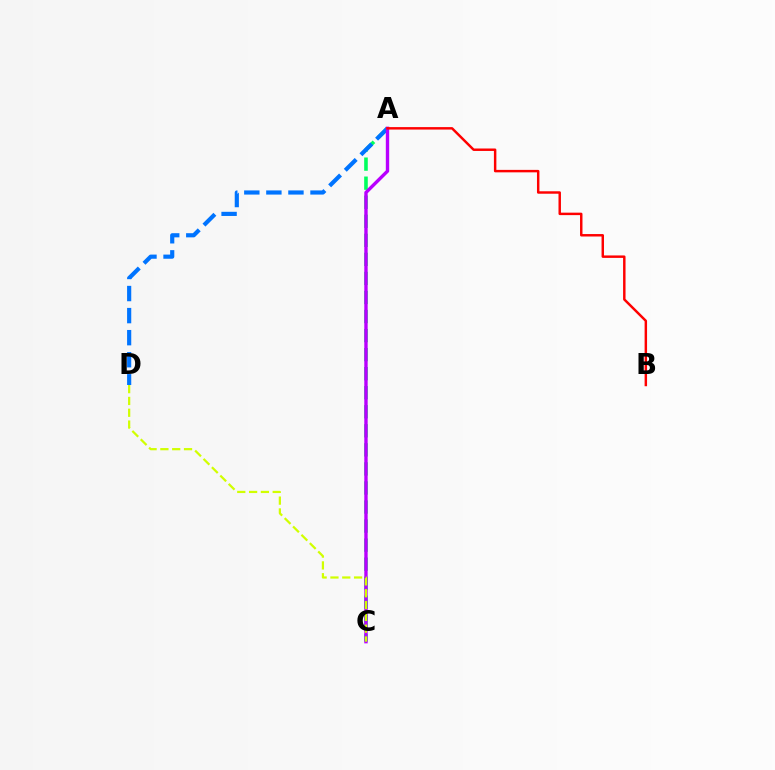{('A', 'C'): [{'color': '#00ff5c', 'line_style': 'dashed', 'thickness': 2.59}, {'color': '#b900ff', 'line_style': 'solid', 'thickness': 2.43}], ('A', 'D'): [{'color': '#0074ff', 'line_style': 'dashed', 'thickness': 3.0}], ('A', 'B'): [{'color': '#ff0000', 'line_style': 'solid', 'thickness': 1.77}], ('C', 'D'): [{'color': '#d1ff00', 'line_style': 'dashed', 'thickness': 1.61}]}